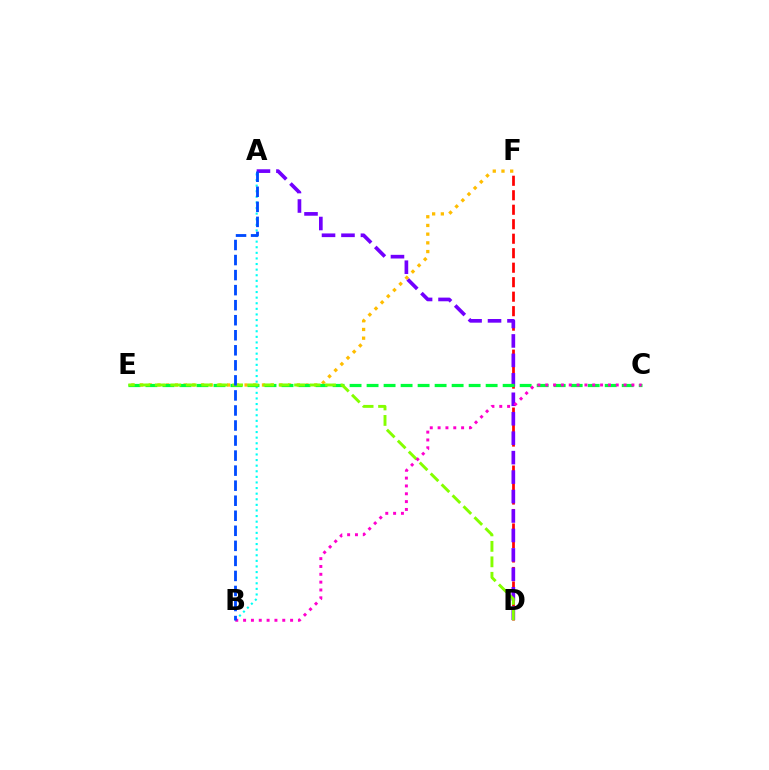{('A', 'B'): [{'color': '#00fff6', 'line_style': 'dotted', 'thickness': 1.52}, {'color': '#004bff', 'line_style': 'dashed', 'thickness': 2.04}], ('D', 'F'): [{'color': '#ff0000', 'line_style': 'dashed', 'thickness': 1.97}], ('A', 'D'): [{'color': '#7200ff', 'line_style': 'dashed', 'thickness': 2.64}], ('E', 'F'): [{'color': '#ffbd00', 'line_style': 'dotted', 'thickness': 2.37}], ('C', 'E'): [{'color': '#00ff39', 'line_style': 'dashed', 'thickness': 2.31}], ('D', 'E'): [{'color': '#84ff00', 'line_style': 'dashed', 'thickness': 2.1}], ('B', 'C'): [{'color': '#ff00cf', 'line_style': 'dotted', 'thickness': 2.13}]}